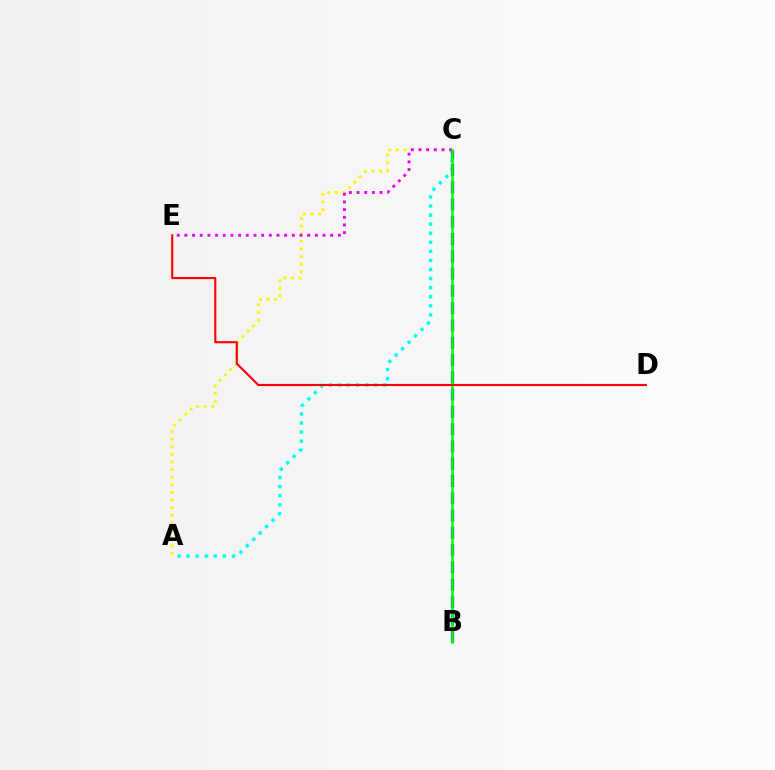{('A', 'C'): [{'color': '#00fff6', 'line_style': 'dotted', 'thickness': 2.47}, {'color': '#fcf500', 'line_style': 'dotted', 'thickness': 2.07}], ('C', 'E'): [{'color': '#ee00ff', 'line_style': 'dotted', 'thickness': 2.09}], ('B', 'C'): [{'color': '#0010ff', 'line_style': 'dashed', 'thickness': 2.35}, {'color': '#08ff00', 'line_style': 'solid', 'thickness': 1.87}], ('D', 'E'): [{'color': '#ff0000', 'line_style': 'solid', 'thickness': 1.54}]}